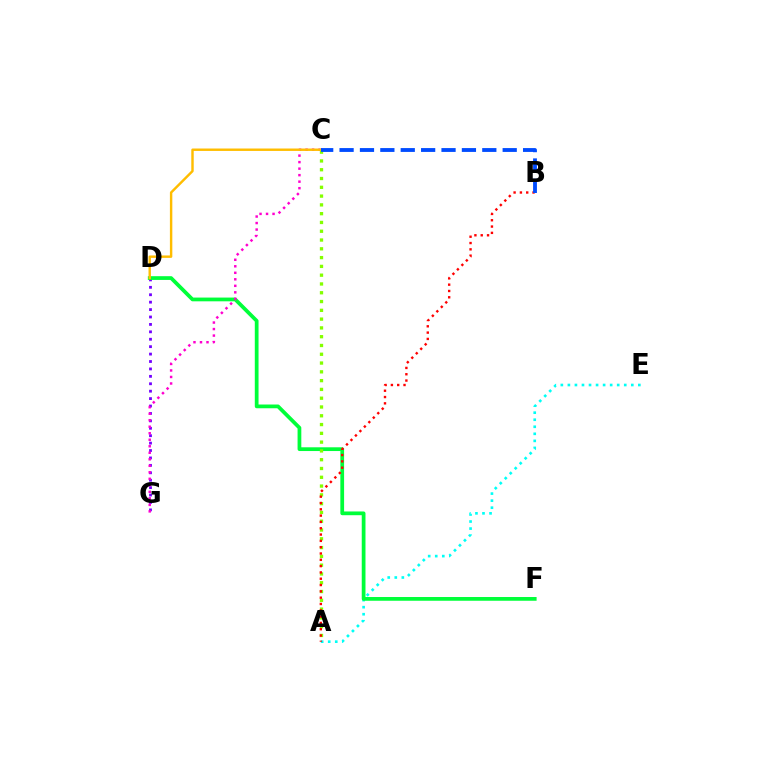{('D', 'G'): [{'color': '#7200ff', 'line_style': 'dotted', 'thickness': 2.02}], ('A', 'E'): [{'color': '#00fff6', 'line_style': 'dotted', 'thickness': 1.91}], ('D', 'F'): [{'color': '#00ff39', 'line_style': 'solid', 'thickness': 2.7}], ('C', 'G'): [{'color': '#ff00cf', 'line_style': 'dotted', 'thickness': 1.77}], ('A', 'C'): [{'color': '#84ff00', 'line_style': 'dotted', 'thickness': 2.39}], ('C', 'D'): [{'color': '#ffbd00', 'line_style': 'solid', 'thickness': 1.75}], ('A', 'B'): [{'color': '#ff0000', 'line_style': 'dotted', 'thickness': 1.71}], ('B', 'C'): [{'color': '#004bff', 'line_style': 'dashed', 'thickness': 2.77}]}